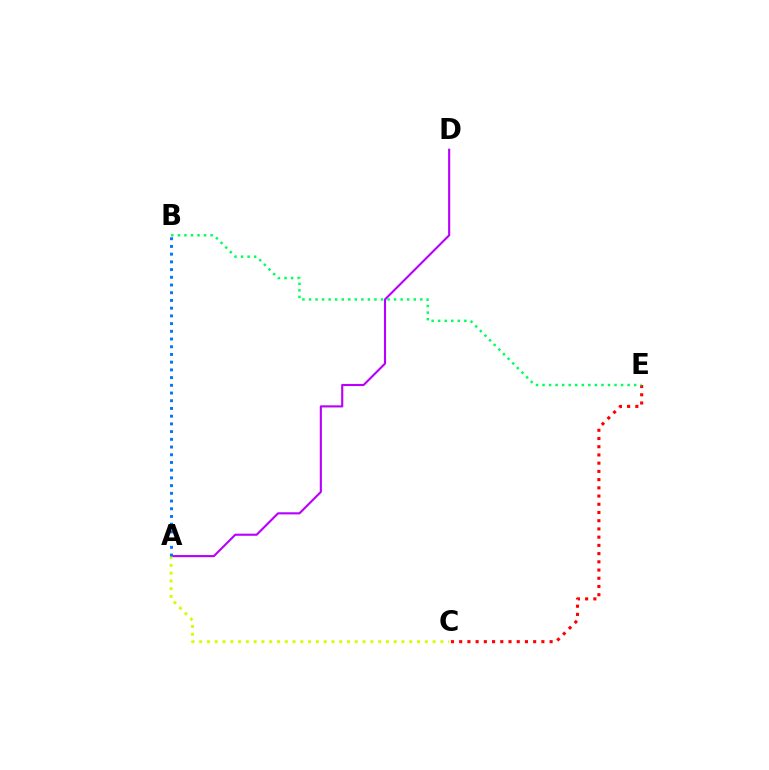{('A', 'D'): [{'color': '#b900ff', 'line_style': 'solid', 'thickness': 1.53}], ('A', 'C'): [{'color': '#d1ff00', 'line_style': 'dotted', 'thickness': 2.11}], ('A', 'B'): [{'color': '#0074ff', 'line_style': 'dotted', 'thickness': 2.1}], ('C', 'E'): [{'color': '#ff0000', 'line_style': 'dotted', 'thickness': 2.23}], ('B', 'E'): [{'color': '#00ff5c', 'line_style': 'dotted', 'thickness': 1.78}]}